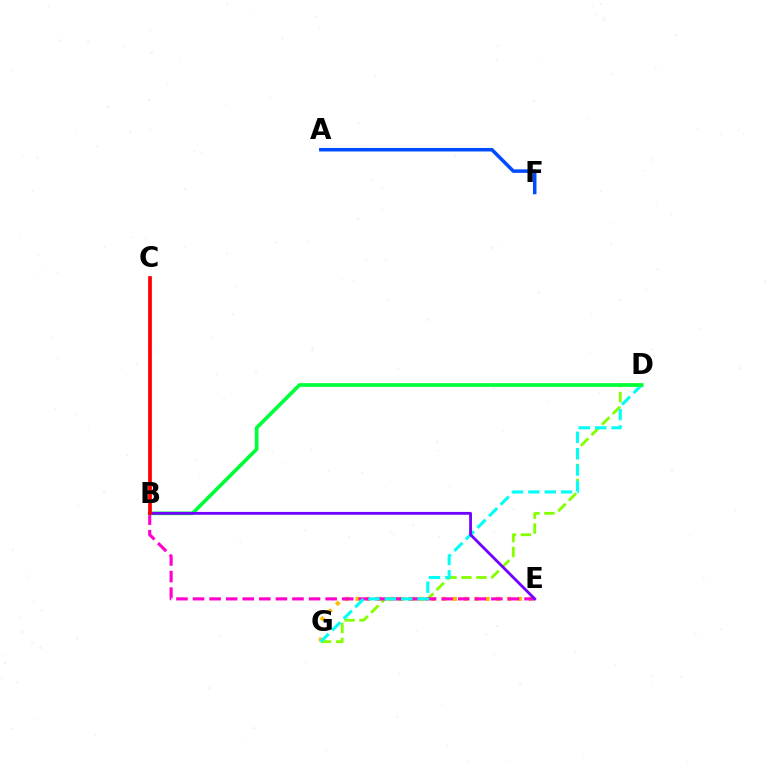{('E', 'G'): [{'color': '#ffbd00', 'line_style': 'dotted', 'thickness': 2.94}], ('A', 'F'): [{'color': '#004bff', 'line_style': 'solid', 'thickness': 2.53}], ('D', 'G'): [{'color': '#84ff00', 'line_style': 'dashed', 'thickness': 2.03}, {'color': '#00fff6', 'line_style': 'dashed', 'thickness': 2.22}], ('B', 'E'): [{'color': '#ff00cf', 'line_style': 'dashed', 'thickness': 2.25}, {'color': '#7200ff', 'line_style': 'solid', 'thickness': 2.03}], ('B', 'D'): [{'color': '#00ff39', 'line_style': 'solid', 'thickness': 2.66}], ('B', 'C'): [{'color': '#ff0000', 'line_style': 'solid', 'thickness': 2.69}]}